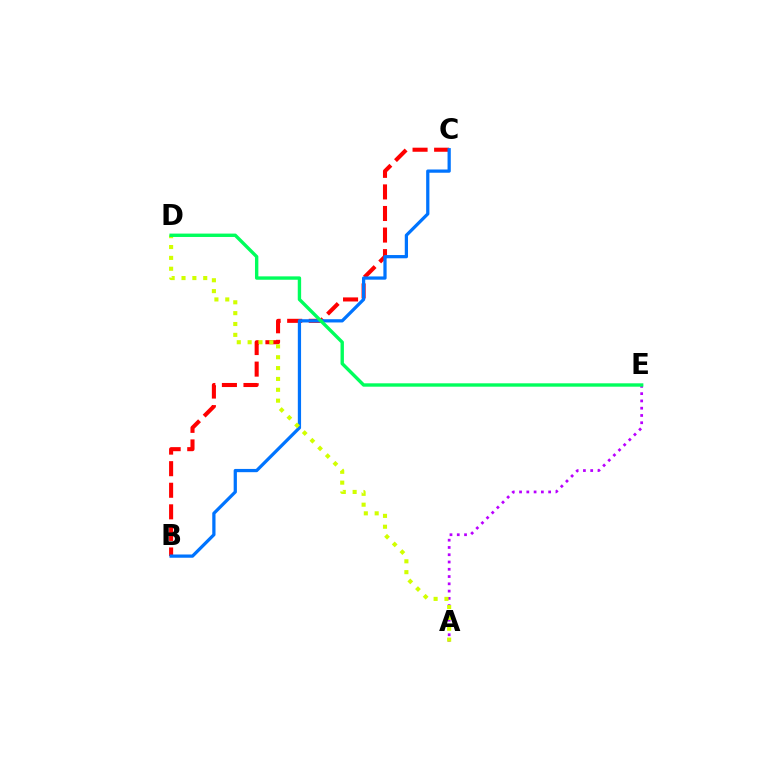{('B', 'C'): [{'color': '#ff0000', 'line_style': 'dashed', 'thickness': 2.93}, {'color': '#0074ff', 'line_style': 'solid', 'thickness': 2.34}], ('A', 'E'): [{'color': '#b900ff', 'line_style': 'dotted', 'thickness': 1.98}], ('A', 'D'): [{'color': '#d1ff00', 'line_style': 'dotted', 'thickness': 2.95}], ('D', 'E'): [{'color': '#00ff5c', 'line_style': 'solid', 'thickness': 2.44}]}